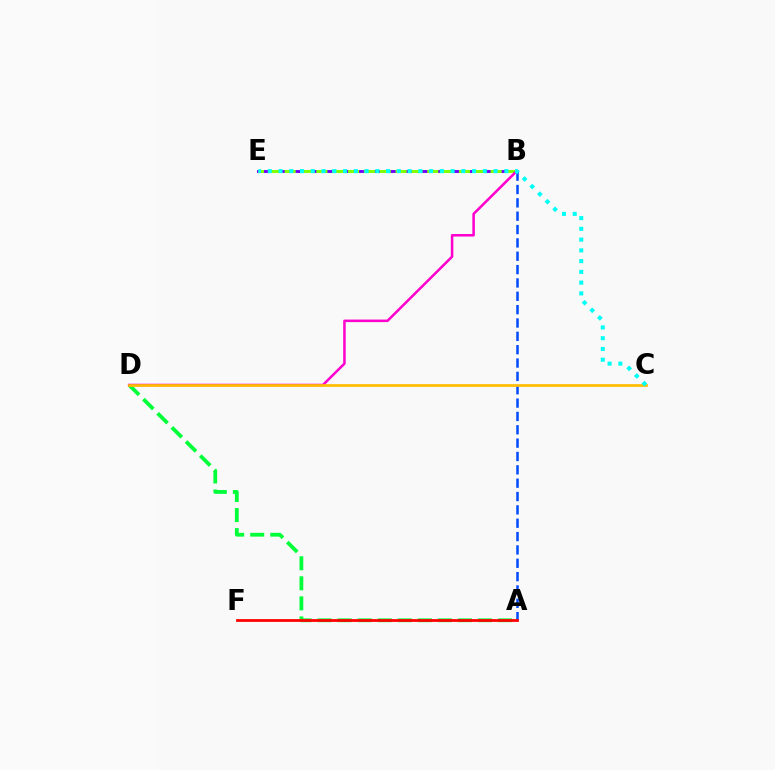{('A', 'D'): [{'color': '#00ff39', 'line_style': 'dashed', 'thickness': 2.72}], ('B', 'E'): [{'color': '#7200ff', 'line_style': 'solid', 'thickness': 2.09}, {'color': '#84ff00', 'line_style': 'dashed', 'thickness': 2.15}], ('A', 'B'): [{'color': '#004bff', 'line_style': 'dashed', 'thickness': 1.81}], ('A', 'F'): [{'color': '#ff0000', 'line_style': 'solid', 'thickness': 1.99}], ('B', 'D'): [{'color': '#ff00cf', 'line_style': 'solid', 'thickness': 1.82}], ('C', 'D'): [{'color': '#ffbd00', 'line_style': 'solid', 'thickness': 1.95}], ('C', 'E'): [{'color': '#00fff6', 'line_style': 'dotted', 'thickness': 2.92}]}